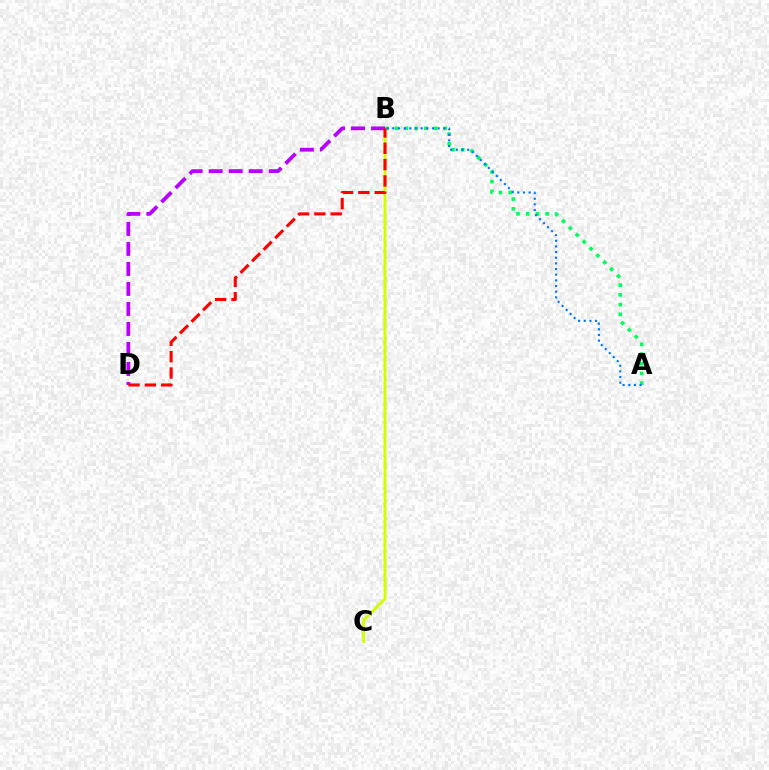{('B', 'C'): [{'color': '#d1ff00', 'line_style': 'solid', 'thickness': 2.1}], ('A', 'B'): [{'color': '#00ff5c', 'line_style': 'dotted', 'thickness': 2.64}, {'color': '#0074ff', 'line_style': 'dotted', 'thickness': 1.54}], ('B', 'D'): [{'color': '#b900ff', 'line_style': 'dashed', 'thickness': 2.72}, {'color': '#ff0000', 'line_style': 'dashed', 'thickness': 2.22}]}